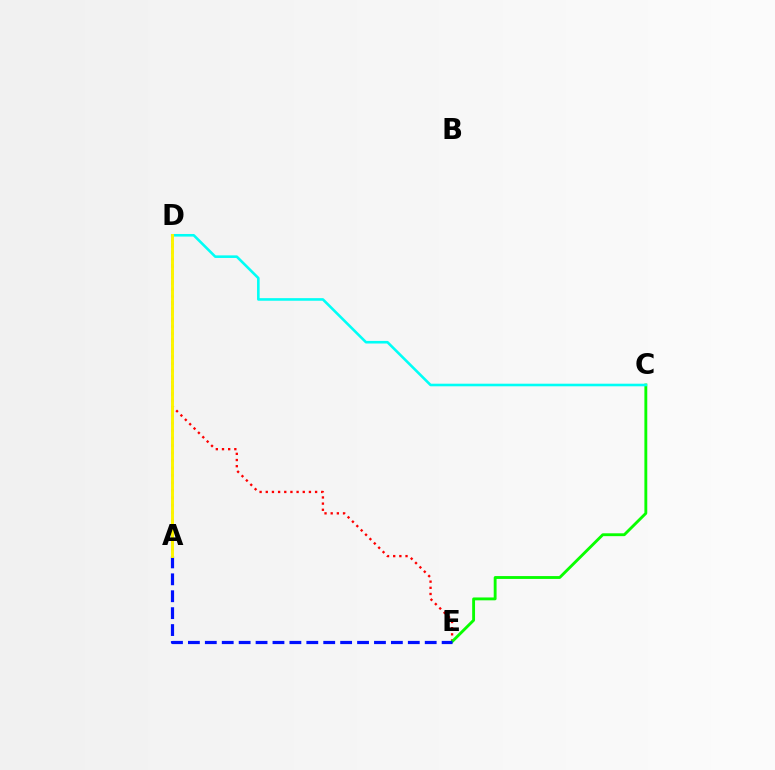{('D', 'E'): [{'color': '#ff0000', 'line_style': 'dotted', 'thickness': 1.68}], ('C', 'E'): [{'color': '#08ff00', 'line_style': 'solid', 'thickness': 2.06}], ('C', 'D'): [{'color': '#00fff6', 'line_style': 'solid', 'thickness': 1.87}], ('A', 'D'): [{'color': '#ee00ff', 'line_style': 'dotted', 'thickness': 2.02}, {'color': '#fcf500', 'line_style': 'solid', 'thickness': 2.12}], ('A', 'E'): [{'color': '#0010ff', 'line_style': 'dashed', 'thickness': 2.3}]}